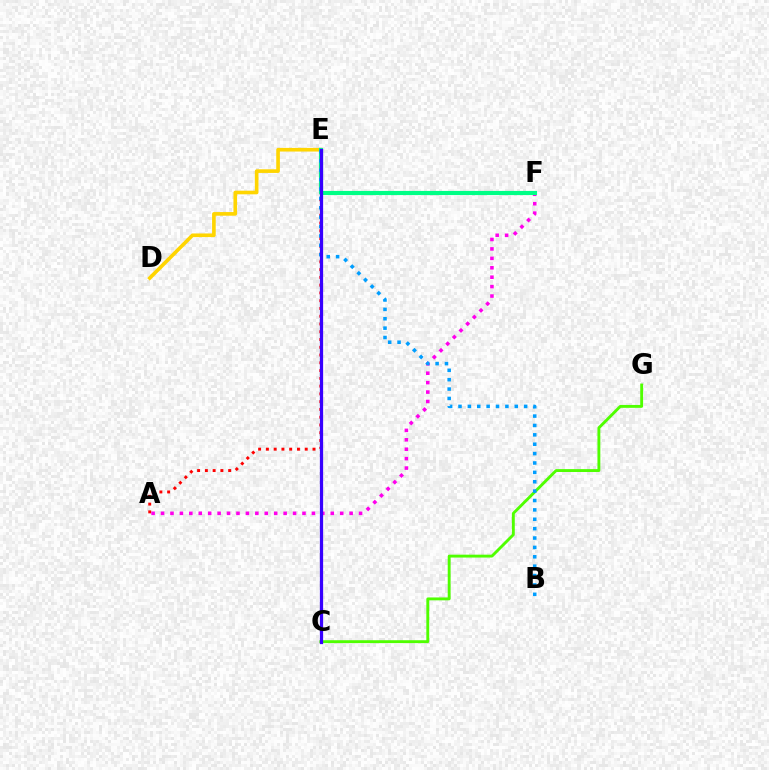{('C', 'G'): [{'color': '#4fff00', 'line_style': 'solid', 'thickness': 2.07}], ('D', 'E'): [{'color': '#ffd500', 'line_style': 'solid', 'thickness': 2.62}], ('A', 'E'): [{'color': '#ff0000', 'line_style': 'dotted', 'thickness': 2.11}], ('A', 'F'): [{'color': '#ff00ed', 'line_style': 'dotted', 'thickness': 2.56}], ('E', 'F'): [{'color': '#00ff86', 'line_style': 'solid', 'thickness': 2.98}], ('B', 'E'): [{'color': '#009eff', 'line_style': 'dotted', 'thickness': 2.55}], ('C', 'E'): [{'color': '#3700ff', 'line_style': 'solid', 'thickness': 2.33}]}